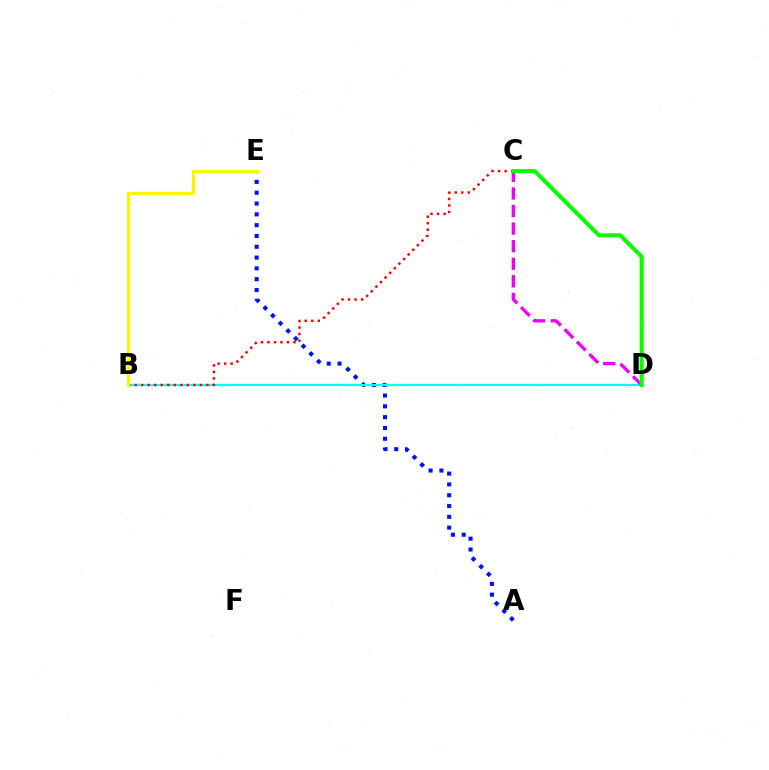{('A', 'E'): [{'color': '#0010ff', 'line_style': 'dotted', 'thickness': 2.94}], ('B', 'D'): [{'color': '#00fff6', 'line_style': 'solid', 'thickness': 1.62}], ('B', 'C'): [{'color': '#ff0000', 'line_style': 'dotted', 'thickness': 1.77}], ('C', 'D'): [{'color': '#ee00ff', 'line_style': 'dashed', 'thickness': 2.39}, {'color': '#08ff00', 'line_style': 'solid', 'thickness': 2.9}], ('B', 'E'): [{'color': '#fcf500', 'line_style': 'solid', 'thickness': 2.28}]}